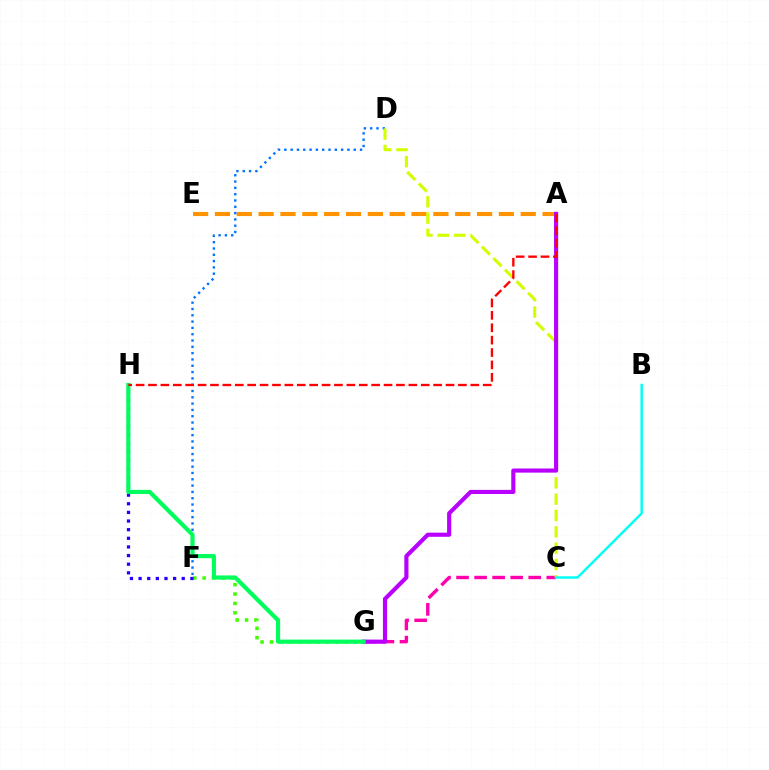{('A', 'E'): [{'color': '#ff9400', 'line_style': 'dashed', 'thickness': 2.97}], ('C', 'G'): [{'color': '#ff00ac', 'line_style': 'dashed', 'thickness': 2.45}], ('D', 'F'): [{'color': '#0074ff', 'line_style': 'dotted', 'thickness': 1.71}], ('C', 'D'): [{'color': '#d1ff00', 'line_style': 'dashed', 'thickness': 2.22}], ('F', 'G'): [{'color': '#3dff00', 'line_style': 'dotted', 'thickness': 2.55}], ('A', 'G'): [{'color': '#b900ff', 'line_style': 'solid', 'thickness': 2.98}], ('B', 'C'): [{'color': '#00fff6', 'line_style': 'solid', 'thickness': 1.76}], ('F', 'H'): [{'color': '#2500ff', 'line_style': 'dotted', 'thickness': 2.35}], ('G', 'H'): [{'color': '#00ff5c', 'line_style': 'solid', 'thickness': 2.99}], ('A', 'H'): [{'color': '#ff0000', 'line_style': 'dashed', 'thickness': 1.68}]}